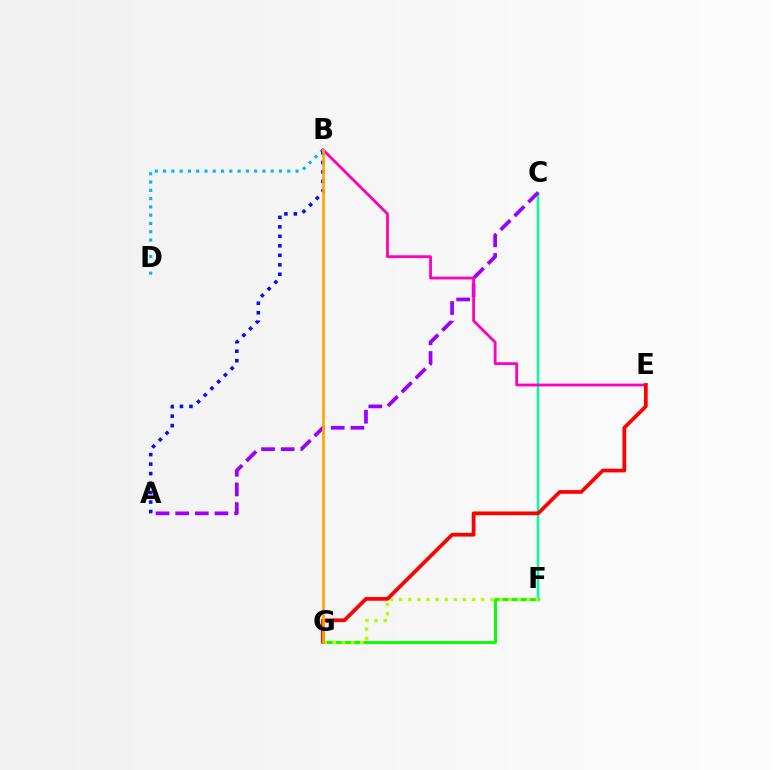{('C', 'F'): [{'color': '#00ff9d', 'line_style': 'solid', 'thickness': 1.78}], ('B', 'D'): [{'color': '#00b5ff', 'line_style': 'dotted', 'thickness': 2.25}], ('A', 'B'): [{'color': '#0010ff', 'line_style': 'dotted', 'thickness': 2.58}], ('A', 'C'): [{'color': '#9b00ff', 'line_style': 'dashed', 'thickness': 2.67}], ('F', 'G'): [{'color': '#08ff00', 'line_style': 'solid', 'thickness': 2.11}, {'color': '#b3ff00', 'line_style': 'dotted', 'thickness': 2.48}], ('B', 'E'): [{'color': '#ff00bd', 'line_style': 'solid', 'thickness': 2.01}], ('E', 'G'): [{'color': '#ff0000', 'line_style': 'solid', 'thickness': 2.69}], ('B', 'G'): [{'color': '#ffa500', 'line_style': 'solid', 'thickness': 1.91}]}